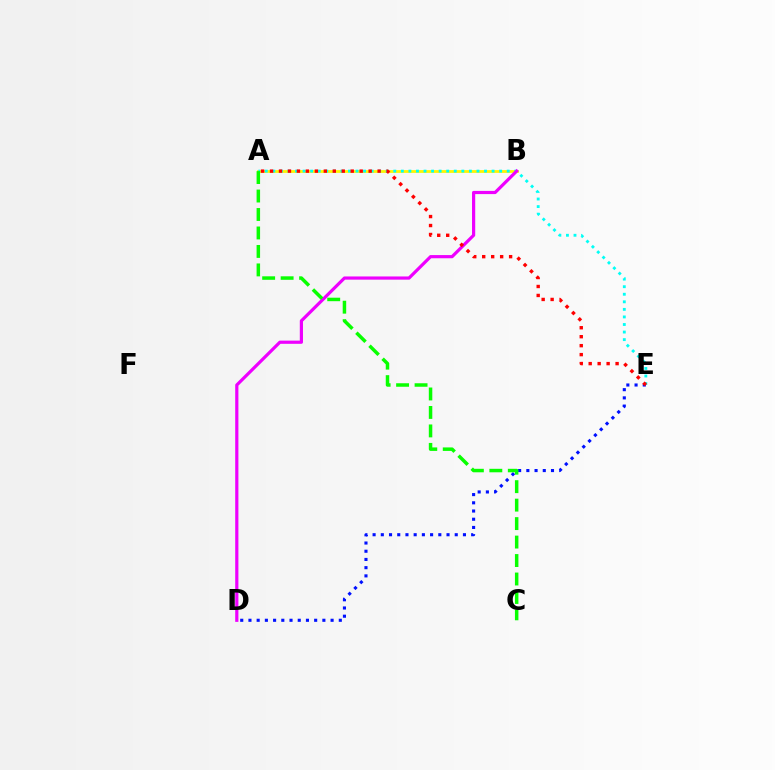{('D', 'E'): [{'color': '#0010ff', 'line_style': 'dotted', 'thickness': 2.23}], ('A', 'B'): [{'color': '#fcf500', 'line_style': 'solid', 'thickness': 2.01}], ('A', 'E'): [{'color': '#00fff6', 'line_style': 'dotted', 'thickness': 2.05}, {'color': '#ff0000', 'line_style': 'dotted', 'thickness': 2.44}], ('B', 'D'): [{'color': '#ee00ff', 'line_style': 'solid', 'thickness': 2.3}], ('A', 'C'): [{'color': '#08ff00', 'line_style': 'dashed', 'thickness': 2.51}]}